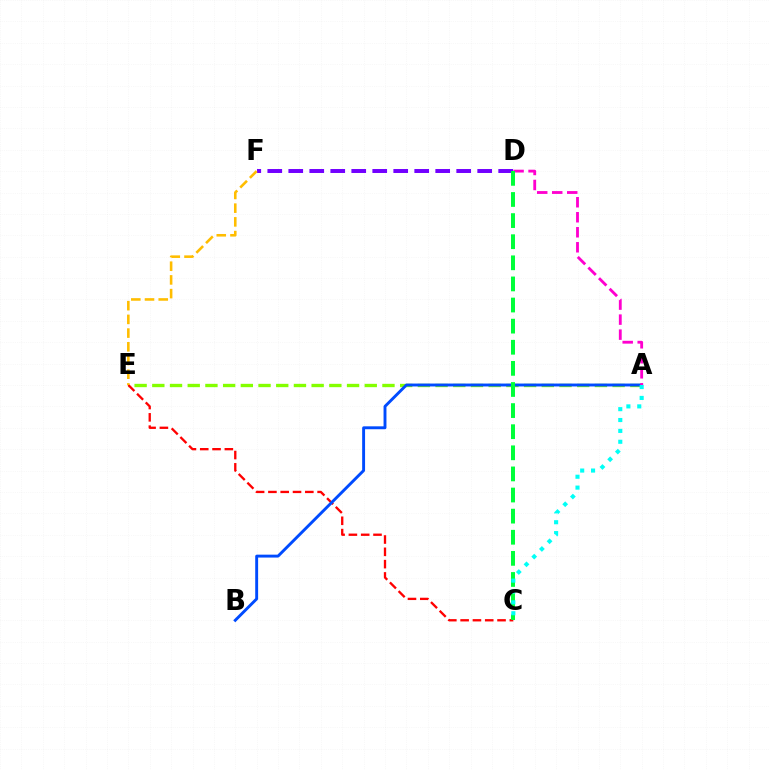{('A', 'E'): [{'color': '#84ff00', 'line_style': 'dashed', 'thickness': 2.41}], ('C', 'E'): [{'color': '#ff0000', 'line_style': 'dashed', 'thickness': 1.67}], ('D', 'F'): [{'color': '#7200ff', 'line_style': 'dashed', 'thickness': 2.85}], ('A', 'B'): [{'color': '#004bff', 'line_style': 'solid', 'thickness': 2.09}], ('A', 'D'): [{'color': '#ff00cf', 'line_style': 'dashed', 'thickness': 2.04}], ('E', 'F'): [{'color': '#ffbd00', 'line_style': 'dashed', 'thickness': 1.86}], ('C', 'D'): [{'color': '#00ff39', 'line_style': 'dashed', 'thickness': 2.87}], ('A', 'C'): [{'color': '#00fff6', 'line_style': 'dotted', 'thickness': 2.95}]}